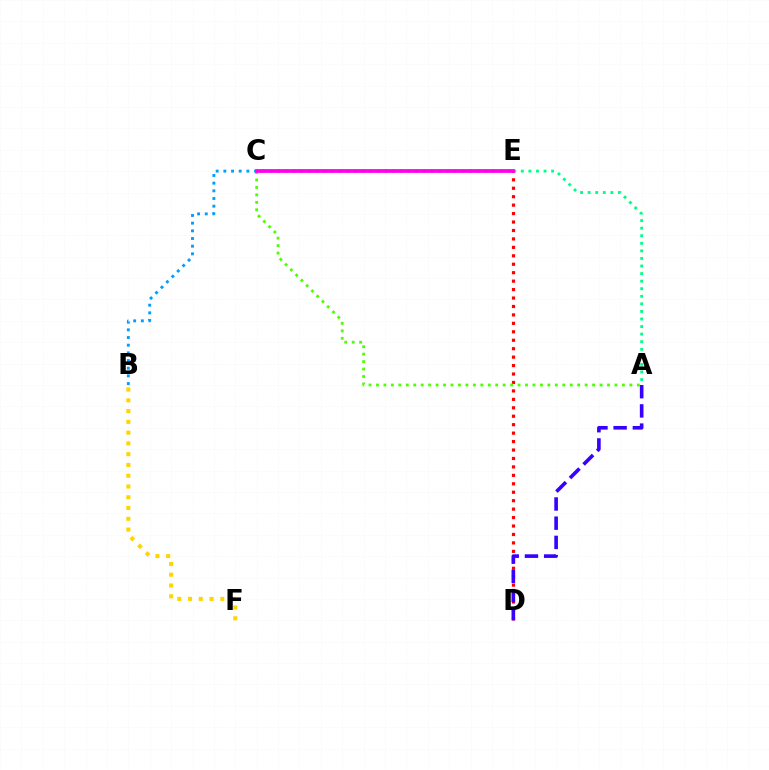{('D', 'E'): [{'color': '#ff0000', 'line_style': 'dotted', 'thickness': 2.29}], ('B', 'F'): [{'color': '#ffd500', 'line_style': 'dotted', 'thickness': 2.93}], ('A', 'E'): [{'color': '#00ff86', 'line_style': 'dotted', 'thickness': 2.06}], ('B', 'E'): [{'color': '#009eff', 'line_style': 'dotted', 'thickness': 2.08}], ('A', 'C'): [{'color': '#4fff00', 'line_style': 'dotted', 'thickness': 2.02}], ('C', 'E'): [{'color': '#ff00ed', 'line_style': 'solid', 'thickness': 2.71}], ('A', 'D'): [{'color': '#3700ff', 'line_style': 'dashed', 'thickness': 2.61}]}